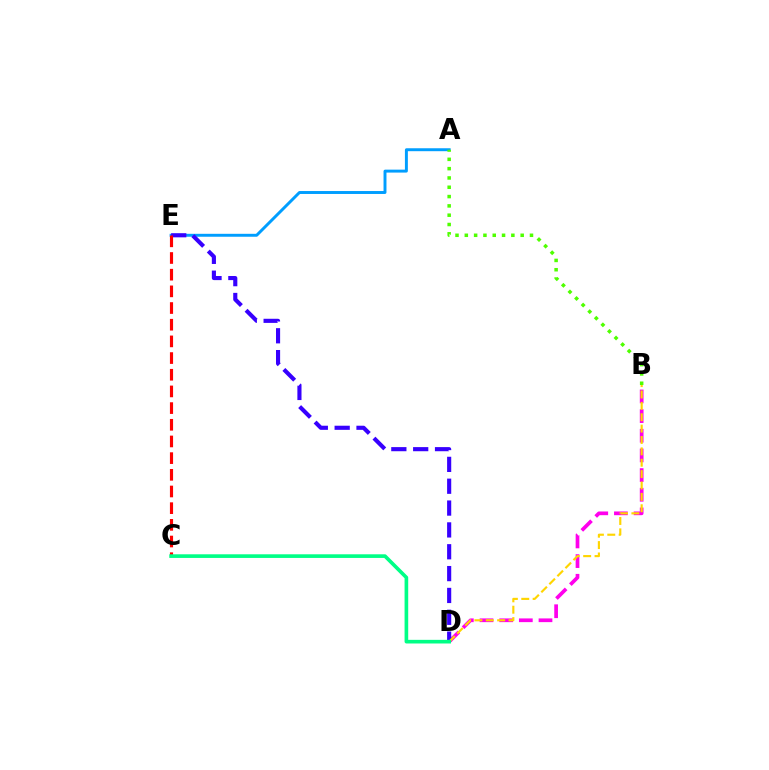{('B', 'D'): [{'color': '#ff00ed', 'line_style': 'dashed', 'thickness': 2.67}, {'color': '#ffd500', 'line_style': 'dashed', 'thickness': 1.55}], ('A', 'E'): [{'color': '#009eff', 'line_style': 'solid', 'thickness': 2.12}], ('D', 'E'): [{'color': '#3700ff', 'line_style': 'dashed', 'thickness': 2.97}], ('A', 'B'): [{'color': '#4fff00', 'line_style': 'dotted', 'thickness': 2.53}], ('C', 'E'): [{'color': '#ff0000', 'line_style': 'dashed', 'thickness': 2.27}], ('C', 'D'): [{'color': '#00ff86', 'line_style': 'solid', 'thickness': 2.62}]}